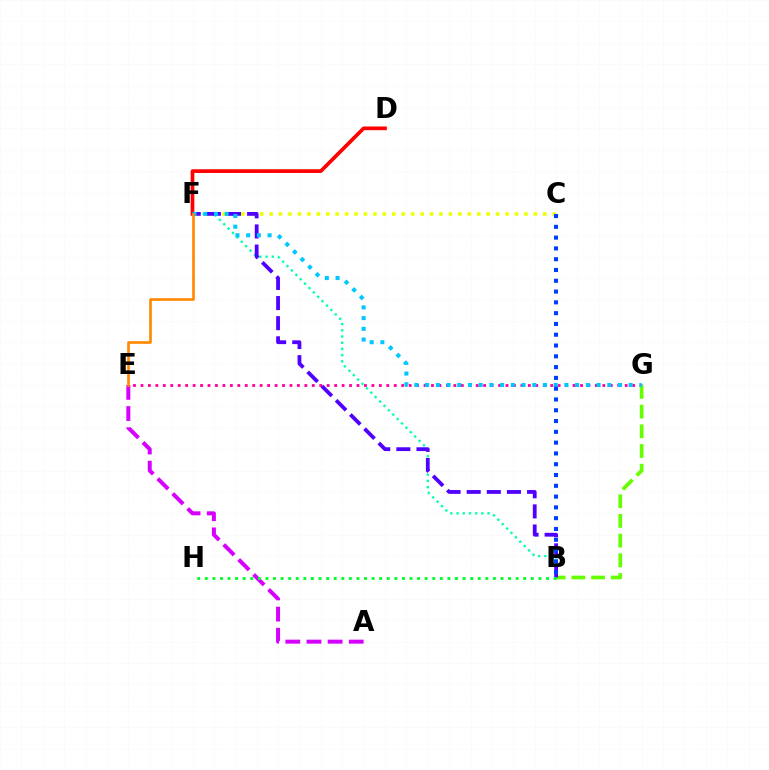{('E', 'G'): [{'color': '#ff00a0', 'line_style': 'dotted', 'thickness': 2.02}], ('A', 'E'): [{'color': '#d600ff', 'line_style': 'dashed', 'thickness': 2.87}], ('B', 'F'): [{'color': '#00ffaf', 'line_style': 'dotted', 'thickness': 1.69}, {'color': '#4f00ff', 'line_style': 'dashed', 'thickness': 2.73}], ('B', 'G'): [{'color': '#66ff00', 'line_style': 'dashed', 'thickness': 2.68}], ('C', 'F'): [{'color': '#eeff00', 'line_style': 'dotted', 'thickness': 2.56}], ('D', 'F'): [{'color': '#ff0000', 'line_style': 'solid', 'thickness': 2.66}], ('F', 'G'): [{'color': '#00c7ff', 'line_style': 'dotted', 'thickness': 2.91}], ('B', 'C'): [{'color': '#003fff', 'line_style': 'dotted', 'thickness': 2.93}], ('B', 'H'): [{'color': '#00ff27', 'line_style': 'dotted', 'thickness': 2.06}], ('E', 'F'): [{'color': '#ff8800', 'line_style': 'solid', 'thickness': 1.91}]}